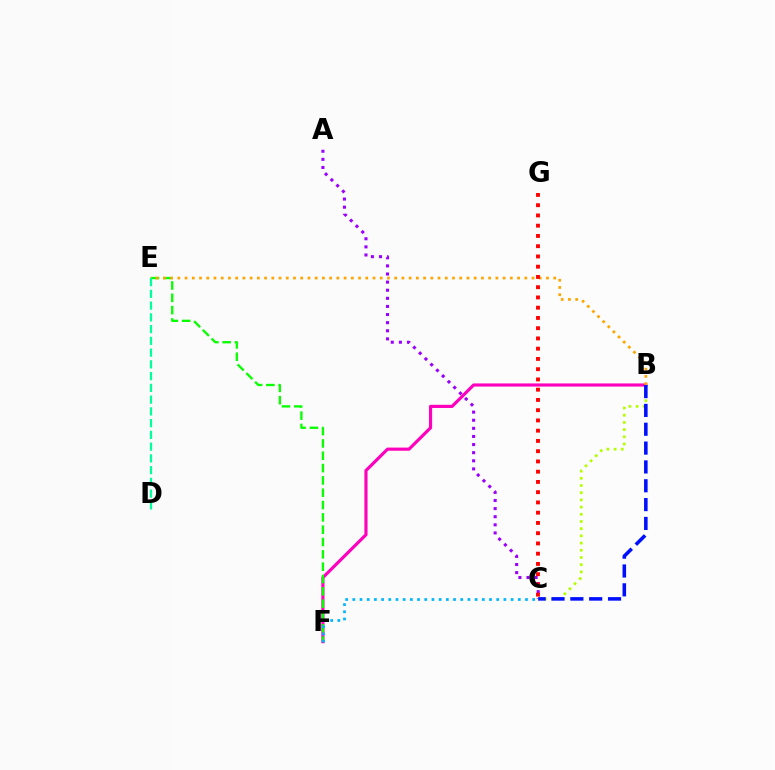{('A', 'C'): [{'color': '#9b00ff', 'line_style': 'dotted', 'thickness': 2.2}], ('B', 'C'): [{'color': '#b3ff00', 'line_style': 'dotted', 'thickness': 1.96}, {'color': '#0010ff', 'line_style': 'dashed', 'thickness': 2.56}], ('B', 'F'): [{'color': '#ff00bd', 'line_style': 'solid', 'thickness': 2.27}], ('E', 'F'): [{'color': '#08ff00', 'line_style': 'dashed', 'thickness': 1.67}], ('B', 'E'): [{'color': '#ffa500', 'line_style': 'dotted', 'thickness': 1.96}], ('D', 'E'): [{'color': '#00ff9d', 'line_style': 'dashed', 'thickness': 1.6}], ('C', 'G'): [{'color': '#ff0000', 'line_style': 'dotted', 'thickness': 2.78}], ('C', 'F'): [{'color': '#00b5ff', 'line_style': 'dotted', 'thickness': 1.95}]}